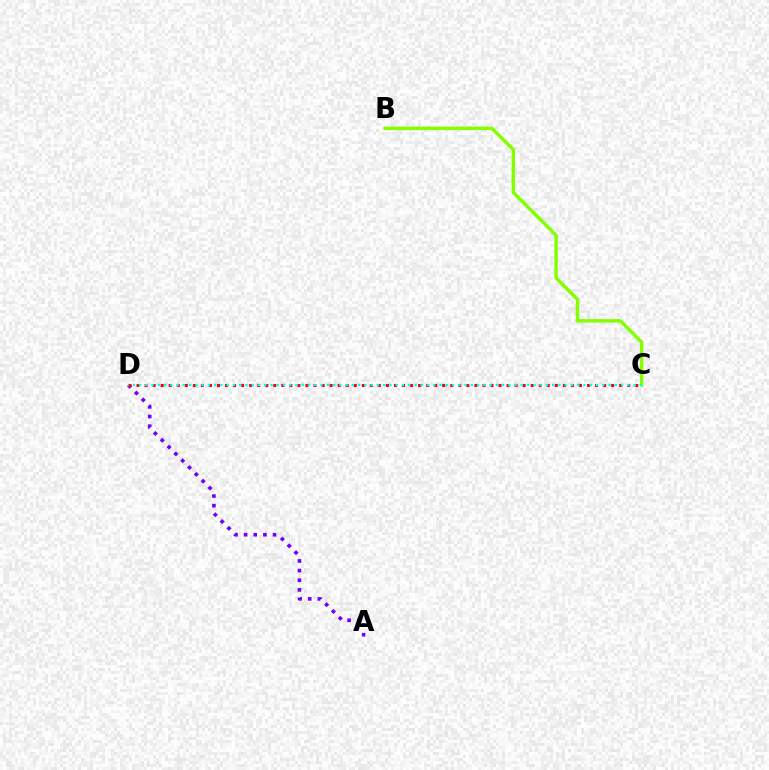{('B', 'C'): [{'color': '#84ff00', 'line_style': 'solid', 'thickness': 2.46}], ('A', 'D'): [{'color': '#7200ff', 'line_style': 'dotted', 'thickness': 2.62}], ('C', 'D'): [{'color': '#ff0000', 'line_style': 'dotted', 'thickness': 2.19}, {'color': '#00fff6', 'line_style': 'dotted', 'thickness': 1.7}]}